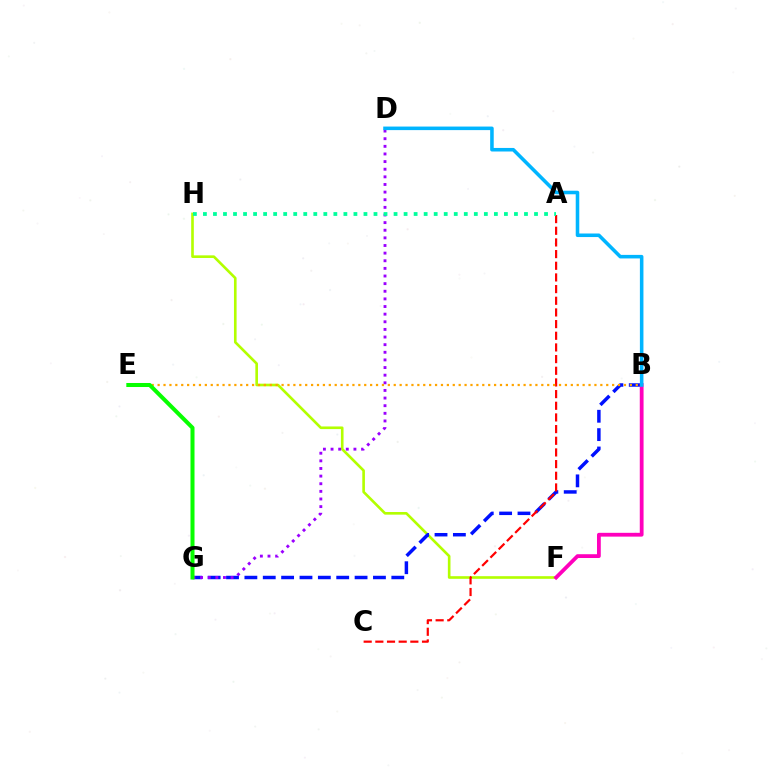{('F', 'H'): [{'color': '#b3ff00', 'line_style': 'solid', 'thickness': 1.9}], ('B', 'G'): [{'color': '#0010ff', 'line_style': 'dashed', 'thickness': 2.49}], ('A', 'C'): [{'color': '#ff0000', 'line_style': 'dashed', 'thickness': 1.58}], ('D', 'G'): [{'color': '#9b00ff', 'line_style': 'dotted', 'thickness': 2.07}], ('A', 'H'): [{'color': '#00ff9d', 'line_style': 'dotted', 'thickness': 2.73}], ('B', 'F'): [{'color': '#ff00bd', 'line_style': 'solid', 'thickness': 2.73}], ('B', 'E'): [{'color': '#ffa500', 'line_style': 'dotted', 'thickness': 1.6}], ('B', 'D'): [{'color': '#00b5ff', 'line_style': 'solid', 'thickness': 2.56}], ('E', 'G'): [{'color': '#08ff00', 'line_style': 'solid', 'thickness': 2.89}]}